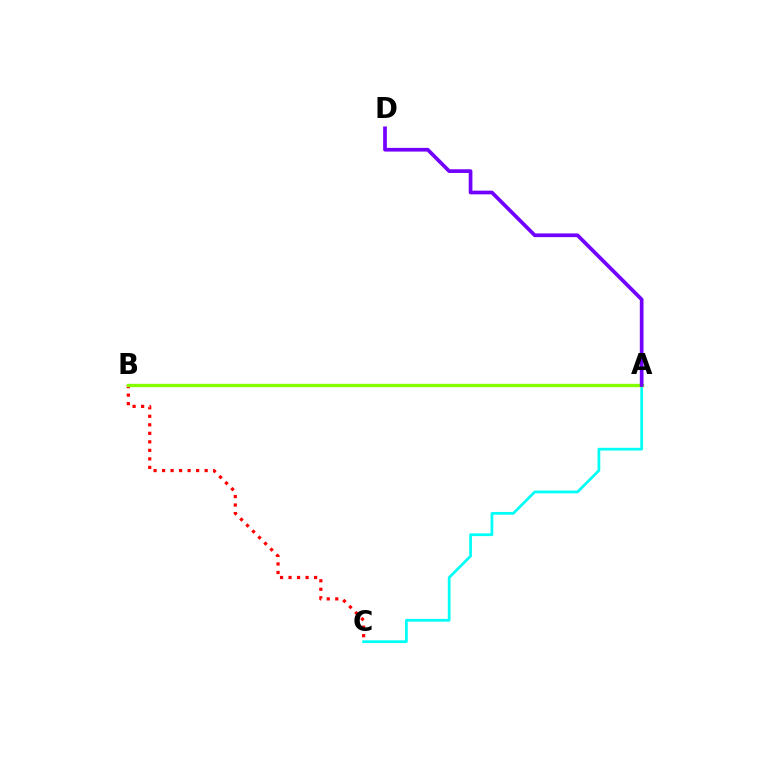{('A', 'C'): [{'color': '#00fff6', 'line_style': 'solid', 'thickness': 1.97}], ('B', 'C'): [{'color': '#ff0000', 'line_style': 'dotted', 'thickness': 2.31}], ('A', 'B'): [{'color': '#84ff00', 'line_style': 'solid', 'thickness': 2.41}], ('A', 'D'): [{'color': '#7200ff', 'line_style': 'solid', 'thickness': 2.66}]}